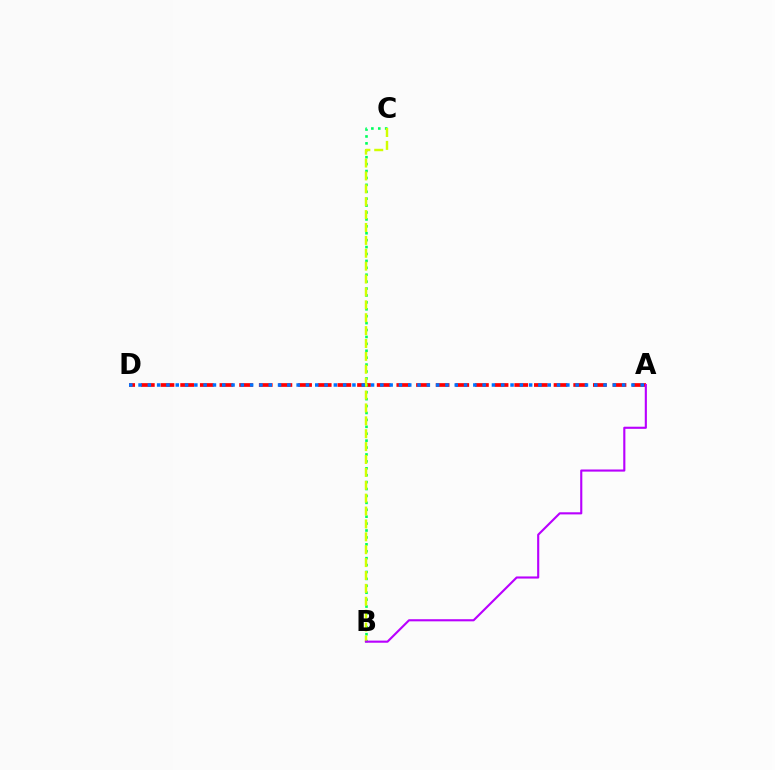{('A', 'D'): [{'color': '#ff0000', 'line_style': 'dashed', 'thickness': 2.67}, {'color': '#0074ff', 'line_style': 'dotted', 'thickness': 2.53}], ('B', 'C'): [{'color': '#00ff5c', 'line_style': 'dotted', 'thickness': 1.88}, {'color': '#d1ff00', 'line_style': 'dashed', 'thickness': 1.75}], ('A', 'B'): [{'color': '#b900ff', 'line_style': 'solid', 'thickness': 1.53}]}